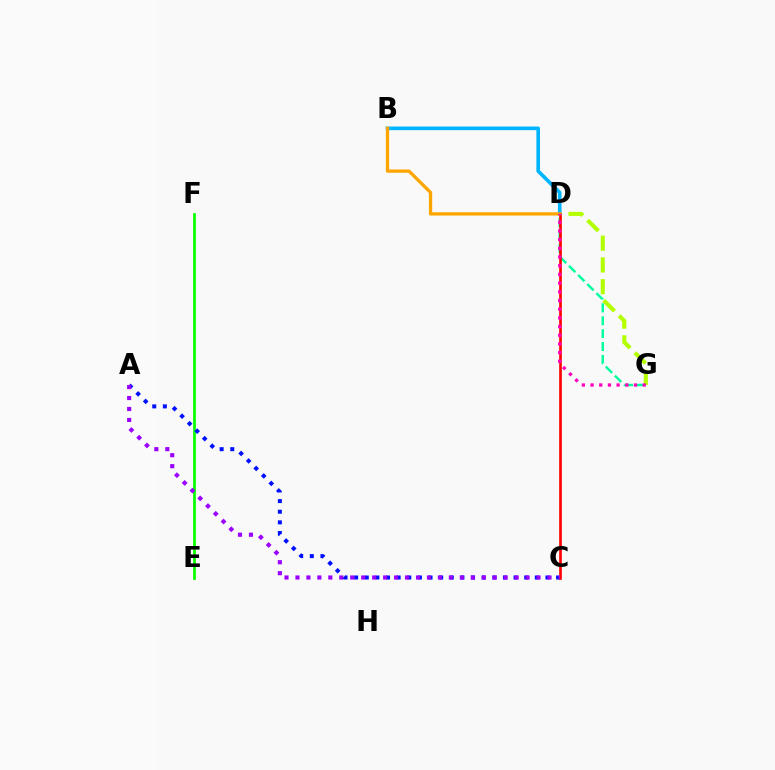{('D', 'G'): [{'color': '#00ff9d', 'line_style': 'dashed', 'thickness': 1.75}, {'color': '#b3ff00', 'line_style': 'dashed', 'thickness': 2.95}, {'color': '#ff00bd', 'line_style': 'dotted', 'thickness': 2.36}], ('E', 'F'): [{'color': '#08ff00', 'line_style': 'solid', 'thickness': 1.97}], ('A', 'C'): [{'color': '#0010ff', 'line_style': 'dotted', 'thickness': 2.89}, {'color': '#9b00ff', 'line_style': 'dotted', 'thickness': 2.98}], ('B', 'D'): [{'color': '#00b5ff', 'line_style': 'solid', 'thickness': 2.61}, {'color': '#ffa500', 'line_style': 'solid', 'thickness': 2.36}], ('C', 'D'): [{'color': '#ff0000', 'line_style': 'solid', 'thickness': 1.91}]}